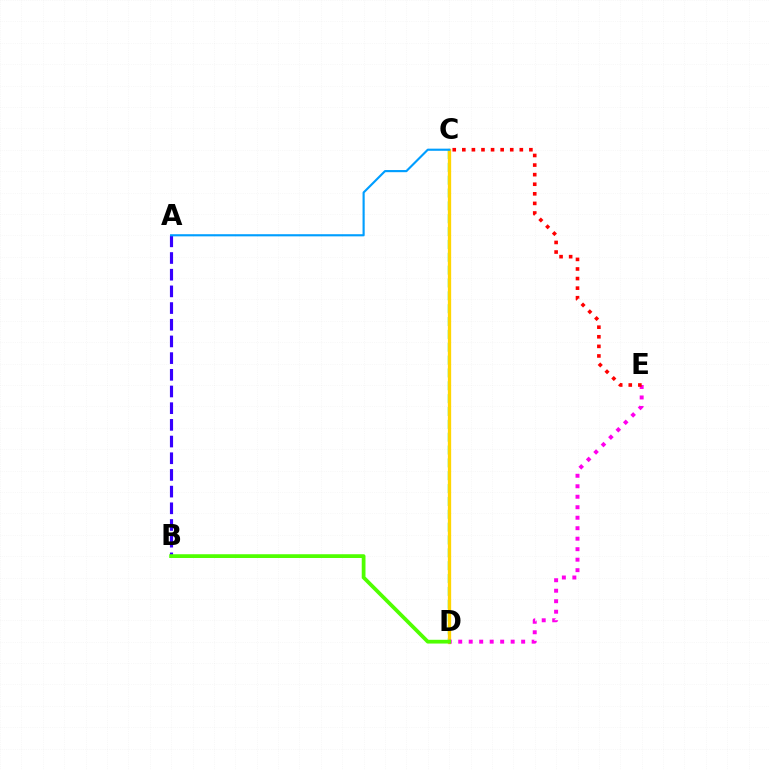{('C', 'D'): [{'color': '#00ff86', 'line_style': 'dashed', 'thickness': 1.75}, {'color': '#ffd500', 'line_style': 'solid', 'thickness': 2.38}], ('A', 'B'): [{'color': '#3700ff', 'line_style': 'dashed', 'thickness': 2.27}], ('D', 'E'): [{'color': '#ff00ed', 'line_style': 'dotted', 'thickness': 2.85}], ('B', 'D'): [{'color': '#4fff00', 'line_style': 'solid', 'thickness': 2.71}], ('C', 'E'): [{'color': '#ff0000', 'line_style': 'dotted', 'thickness': 2.6}], ('A', 'C'): [{'color': '#009eff', 'line_style': 'solid', 'thickness': 1.54}]}